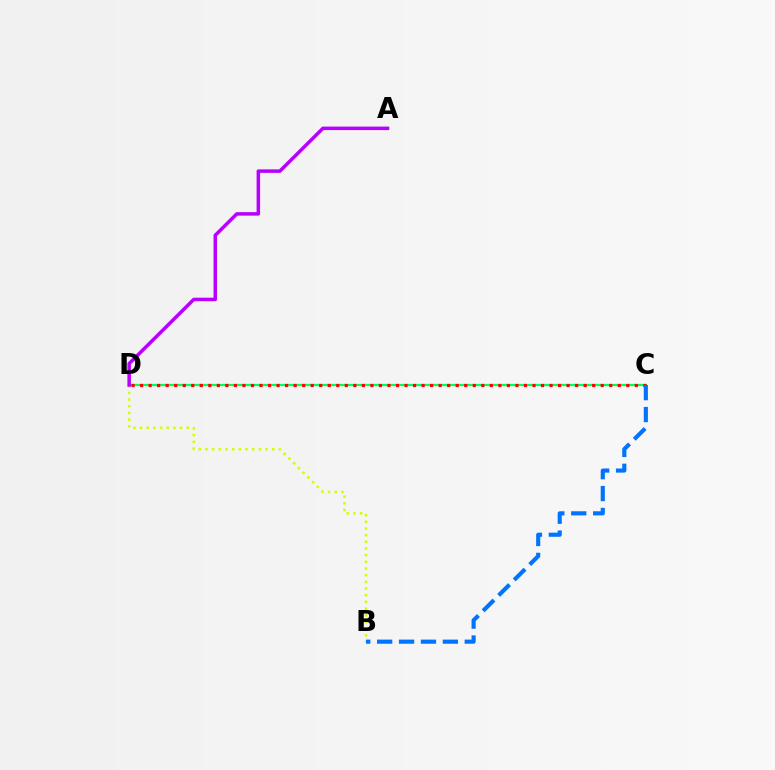{('C', 'D'): [{'color': '#00ff5c', 'line_style': 'solid', 'thickness': 1.61}, {'color': '#ff0000', 'line_style': 'dotted', 'thickness': 2.32}], ('B', 'D'): [{'color': '#d1ff00', 'line_style': 'dotted', 'thickness': 1.81}], ('B', 'C'): [{'color': '#0074ff', 'line_style': 'dashed', 'thickness': 2.98}], ('A', 'D'): [{'color': '#b900ff', 'line_style': 'solid', 'thickness': 2.52}]}